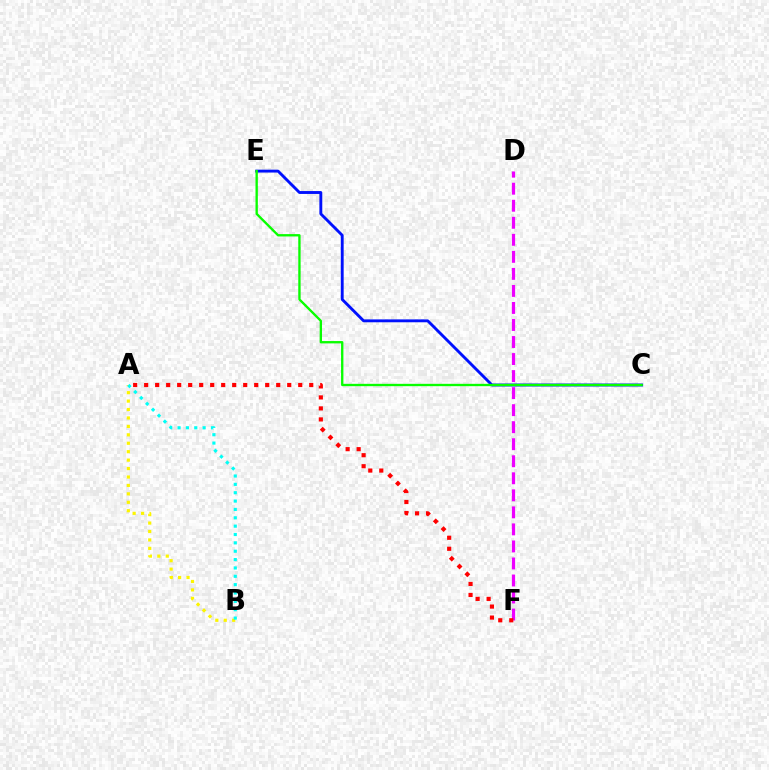{('A', 'B'): [{'color': '#fcf500', 'line_style': 'dotted', 'thickness': 2.29}, {'color': '#00fff6', 'line_style': 'dotted', 'thickness': 2.27}], ('D', 'F'): [{'color': '#ee00ff', 'line_style': 'dashed', 'thickness': 2.31}], ('A', 'F'): [{'color': '#ff0000', 'line_style': 'dotted', 'thickness': 2.99}], ('C', 'E'): [{'color': '#0010ff', 'line_style': 'solid', 'thickness': 2.07}, {'color': '#08ff00', 'line_style': 'solid', 'thickness': 1.69}]}